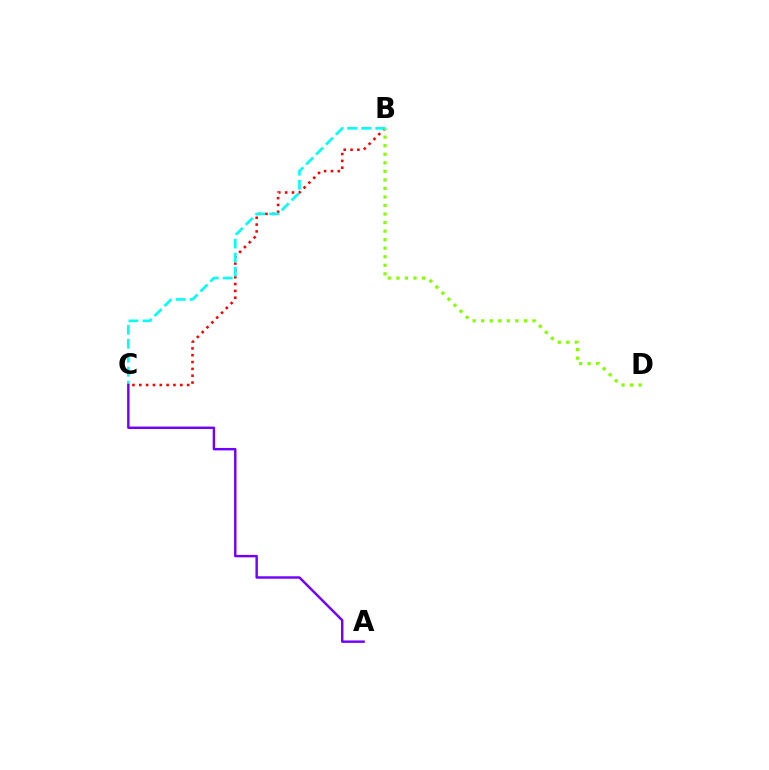{('B', 'C'): [{'color': '#ff0000', 'line_style': 'dotted', 'thickness': 1.86}, {'color': '#00fff6', 'line_style': 'dashed', 'thickness': 1.9}], ('B', 'D'): [{'color': '#84ff00', 'line_style': 'dotted', 'thickness': 2.32}], ('A', 'C'): [{'color': '#7200ff', 'line_style': 'solid', 'thickness': 1.75}]}